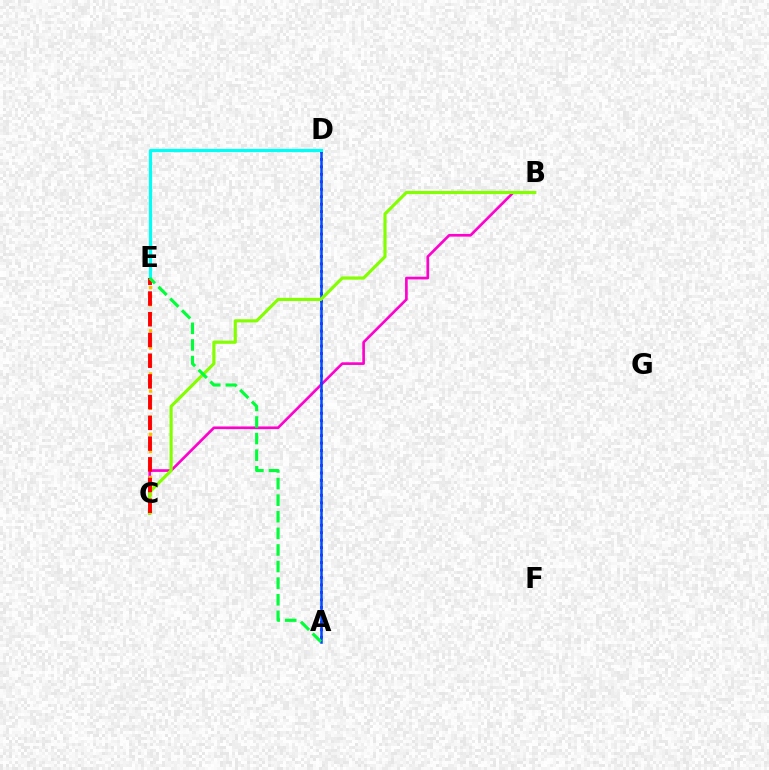{('B', 'C'): [{'color': '#ff00cf', 'line_style': 'solid', 'thickness': 1.92}, {'color': '#84ff00', 'line_style': 'solid', 'thickness': 2.28}], ('C', 'E'): [{'color': '#ffbd00', 'line_style': 'dotted', 'thickness': 2.34}, {'color': '#ff0000', 'line_style': 'dashed', 'thickness': 2.82}], ('A', 'D'): [{'color': '#7200ff', 'line_style': 'dotted', 'thickness': 2.03}, {'color': '#004bff', 'line_style': 'solid', 'thickness': 1.82}], ('D', 'E'): [{'color': '#00fff6', 'line_style': 'solid', 'thickness': 2.29}], ('A', 'E'): [{'color': '#00ff39', 'line_style': 'dashed', 'thickness': 2.25}]}